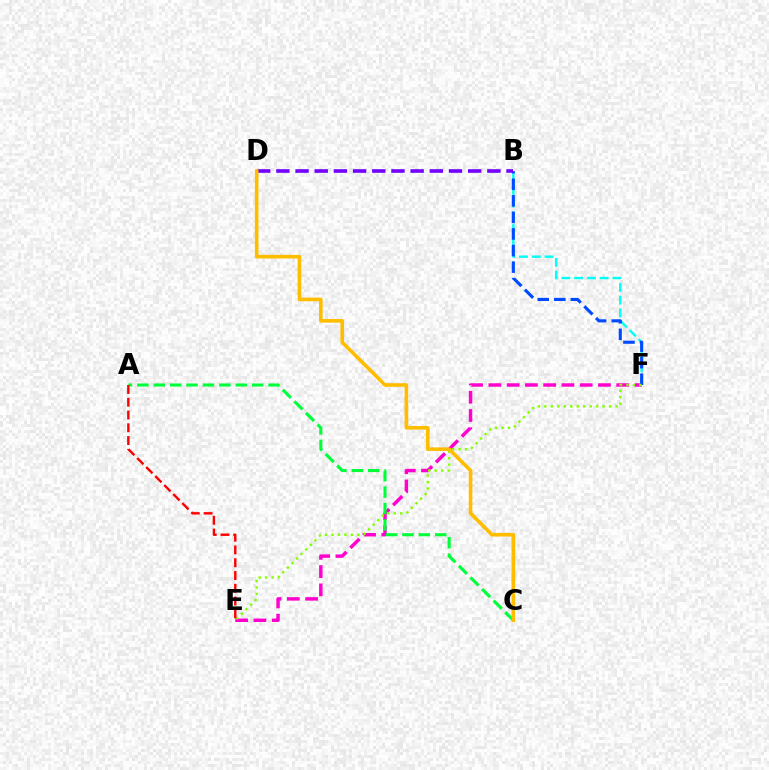{('E', 'F'): [{'color': '#ff00cf', 'line_style': 'dashed', 'thickness': 2.48}, {'color': '#84ff00', 'line_style': 'dotted', 'thickness': 1.76}], ('B', 'F'): [{'color': '#00fff6', 'line_style': 'dashed', 'thickness': 1.73}, {'color': '#004bff', 'line_style': 'dashed', 'thickness': 2.25}], ('A', 'C'): [{'color': '#00ff39', 'line_style': 'dashed', 'thickness': 2.23}], ('A', 'E'): [{'color': '#ff0000', 'line_style': 'dashed', 'thickness': 1.73}], ('B', 'D'): [{'color': '#7200ff', 'line_style': 'dashed', 'thickness': 2.61}], ('C', 'D'): [{'color': '#ffbd00', 'line_style': 'solid', 'thickness': 2.6}]}